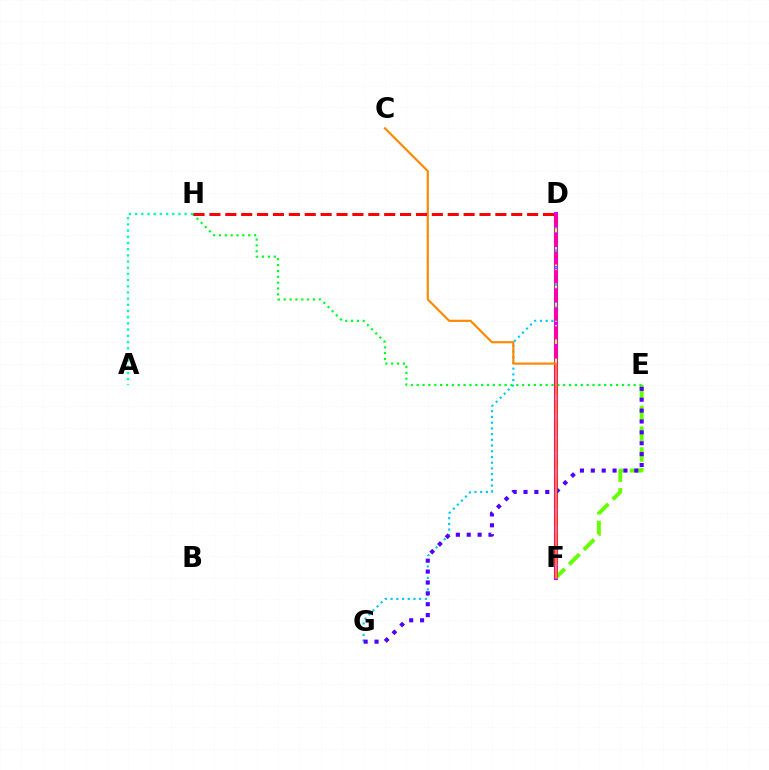{('D', 'F'): [{'color': '#003fff', 'line_style': 'dashed', 'thickness': 2.04}, {'color': '#d600ff', 'line_style': 'solid', 'thickness': 2.96}, {'color': '#eeff00', 'line_style': 'dashed', 'thickness': 1.51}, {'color': '#ff00a0', 'line_style': 'dashed', 'thickness': 2.54}], ('E', 'F'): [{'color': '#66ff00', 'line_style': 'dashed', 'thickness': 2.82}], ('D', 'G'): [{'color': '#00c7ff', 'line_style': 'dotted', 'thickness': 1.55}], ('E', 'H'): [{'color': '#00ff27', 'line_style': 'dotted', 'thickness': 1.59}], ('E', 'G'): [{'color': '#4f00ff', 'line_style': 'dotted', 'thickness': 2.96}], ('A', 'H'): [{'color': '#00ffaf', 'line_style': 'dotted', 'thickness': 1.68}], ('C', 'F'): [{'color': '#ff8800', 'line_style': 'solid', 'thickness': 1.55}], ('D', 'H'): [{'color': '#ff0000', 'line_style': 'dashed', 'thickness': 2.16}]}